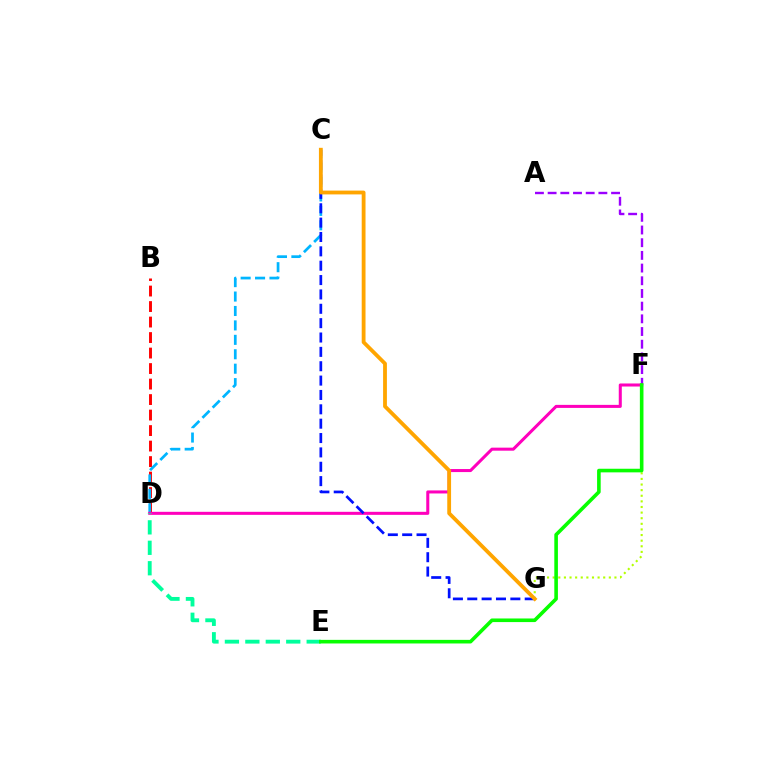{('B', 'D'): [{'color': '#ff0000', 'line_style': 'dashed', 'thickness': 2.11}], ('C', 'D'): [{'color': '#00b5ff', 'line_style': 'dashed', 'thickness': 1.96}], ('A', 'F'): [{'color': '#9b00ff', 'line_style': 'dashed', 'thickness': 1.72}], ('D', 'F'): [{'color': '#ff00bd', 'line_style': 'solid', 'thickness': 2.19}], ('F', 'G'): [{'color': '#b3ff00', 'line_style': 'dotted', 'thickness': 1.53}], ('C', 'G'): [{'color': '#0010ff', 'line_style': 'dashed', 'thickness': 1.95}, {'color': '#ffa500', 'line_style': 'solid', 'thickness': 2.75}], ('D', 'E'): [{'color': '#00ff9d', 'line_style': 'dashed', 'thickness': 2.78}], ('E', 'F'): [{'color': '#08ff00', 'line_style': 'solid', 'thickness': 2.6}]}